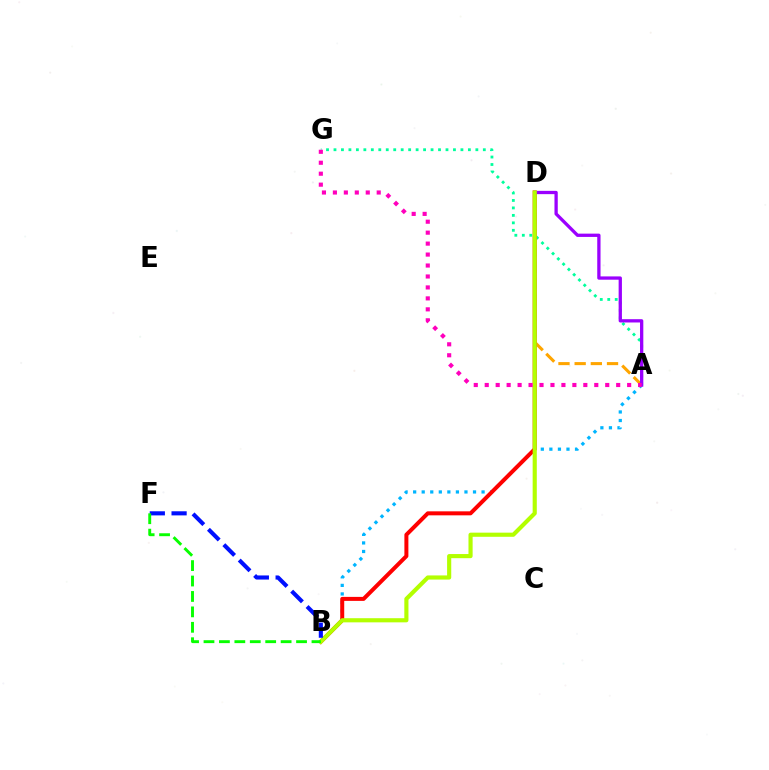{('A', 'B'): [{'color': '#00b5ff', 'line_style': 'dotted', 'thickness': 2.32}], ('A', 'G'): [{'color': '#00ff9d', 'line_style': 'dotted', 'thickness': 2.03}, {'color': '#ff00bd', 'line_style': 'dotted', 'thickness': 2.98}], ('A', 'D'): [{'color': '#ffa500', 'line_style': 'dashed', 'thickness': 2.2}, {'color': '#9b00ff', 'line_style': 'solid', 'thickness': 2.37}], ('B', 'D'): [{'color': '#ff0000', 'line_style': 'solid', 'thickness': 2.88}, {'color': '#b3ff00', 'line_style': 'solid', 'thickness': 2.98}], ('B', 'F'): [{'color': '#0010ff', 'line_style': 'dashed', 'thickness': 2.96}, {'color': '#08ff00', 'line_style': 'dashed', 'thickness': 2.1}]}